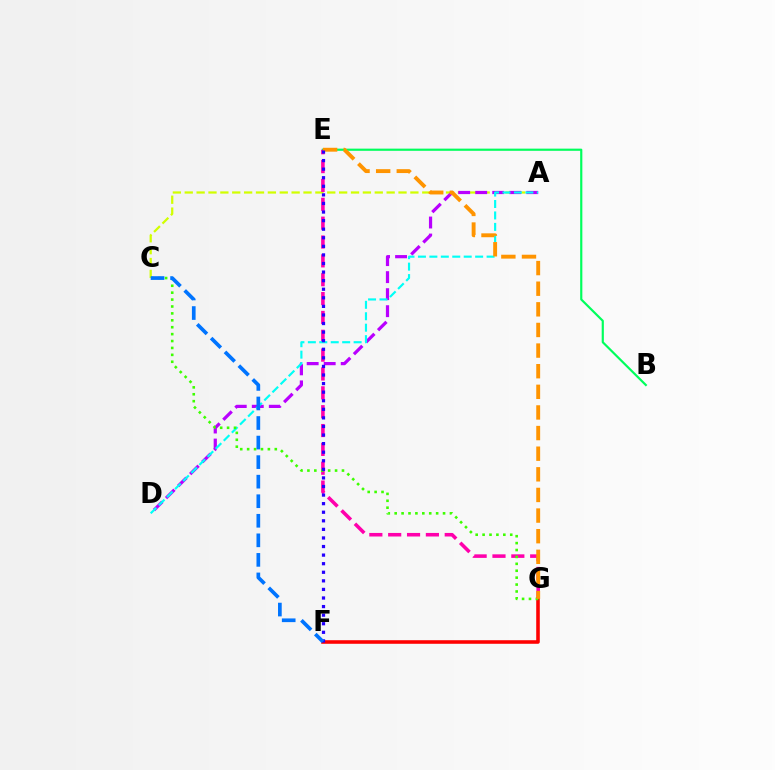{('B', 'E'): [{'color': '#00ff5c', 'line_style': 'solid', 'thickness': 1.57}], ('A', 'C'): [{'color': '#d1ff00', 'line_style': 'dashed', 'thickness': 1.61}], ('E', 'G'): [{'color': '#ff00ac', 'line_style': 'dashed', 'thickness': 2.56}, {'color': '#ff9400', 'line_style': 'dashed', 'thickness': 2.8}], ('A', 'D'): [{'color': '#b900ff', 'line_style': 'dashed', 'thickness': 2.31}, {'color': '#00fff6', 'line_style': 'dashed', 'thickness': 1.55}], ('F', 'G'): [{'color': '#ff0000', 'line_style': 'solid', 'thickness': 2.57}], ('C', 'G'): [{'color': '#3dff00', 'line_style': 'dotted', 'thickness': 1.88}], ('E', 'F'): [{'color': '#2500ff', 'line_style': 'dotted', 'thickness': 2.33}], ('C', 'F'): [{'color': '#0074ff', 'line_style': 'dashed', 'thickness': 2.66}]}